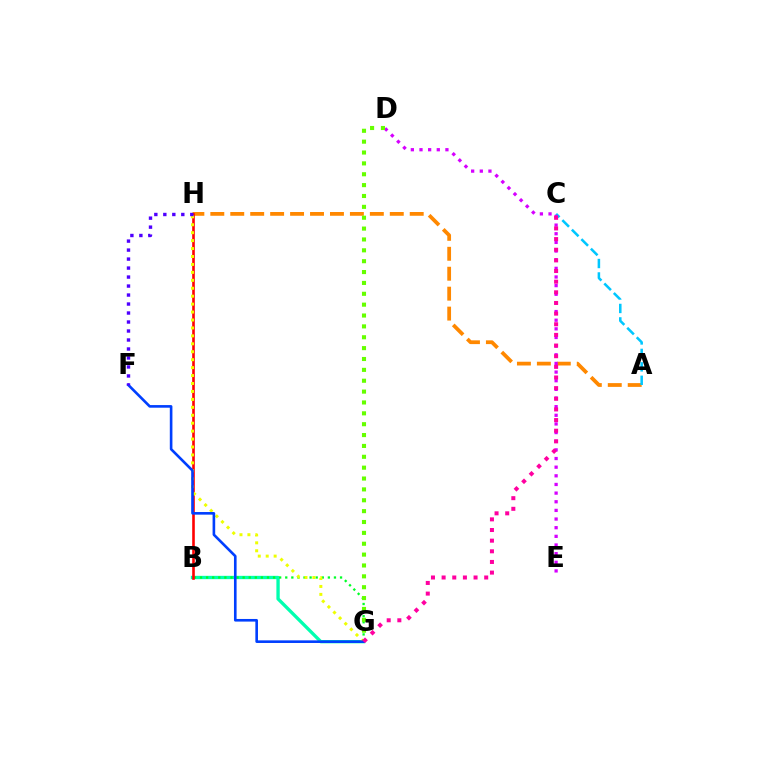{('A', 'H'): [{'color': '#ff8800', 'line_style': 'dashed', 'thickness': 2.71}], ('A', 'C'): [{'color': '#00c7ff', 'line_style': 'dashed', 'thickness': 1.83}], ('B', 'G'): [{'color': '#00ffaf', 'line_style': 'solid', 'thickness': 2.4}, {'color': '#00ff27', 'line_style': 'dotted', 'thickness': 1.65}], ('D', 'E'): [{'color': '#d600ff', 'line_style': 'dotted', 'thickness': 2.35}], ('B', 'H'): [{'color': '#ff0000', 'line_style': 'solid', 'thickness': 1.88}], ('G', 'H'): [{'color': '#eeff00', 'line_style': 'dotted', 'thickness': 2.16}], ('D', 'G'): [{'color': '#66ff00', 'line_style': 'dotted', 'thickness': 2.95}], ('F', 'G'): [{'color': '#003fff', 'line_style': 'solid', 'thickness': 1.89}], ('C', 'G'): [{'color': '#ff00a0', 'line_style': 'dotted', 'thickness': 2.89}], ('F', 'H'): [{'color': '#4f00ff', 'line_style': 'dotted', 'thickness': 2.44}]}